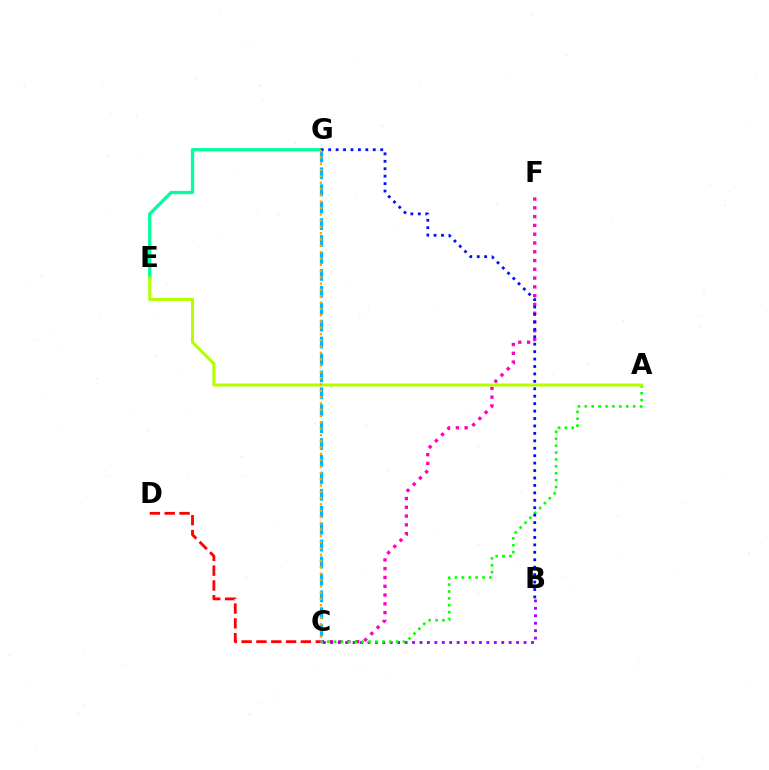{('C', 'F'): [{'color': '#ff00bd', 'line_style': 'dotted', 'thickness': 2.39}], ('E', 'G'): [{'color': '#00ff9d', 'line_style': 'solid', 'thickness': 2.36}], ('C', 'D'): [{'color': '#ff0000', 'line_style': 'dashed', 'thickness': 2.01}], ('C', 'G'): [{'color': '#00b5ff', 'line_style': 'dashed', 'thickness': 2.3}, {'color': '#ffa500', 'line_style': 'dotted', 'thickness': 1.71}], ('B', 'C'): [{'color': '#9b00ff', 'line_style': 'dotted', 'thickness': 2.02}], ('A', 'C'): [{'color': '#08ff00', 'line_style': 'dotted', 'thickness': 1.87}], ('B', 'G'): [{'color': '#0010ff', 'line_style': 'dotted', 'thickness': 2.02}], ('A', 'E'): [{'color': '#b3ff00', 'line_style': 'solid', 'thickness': 2.18}]}